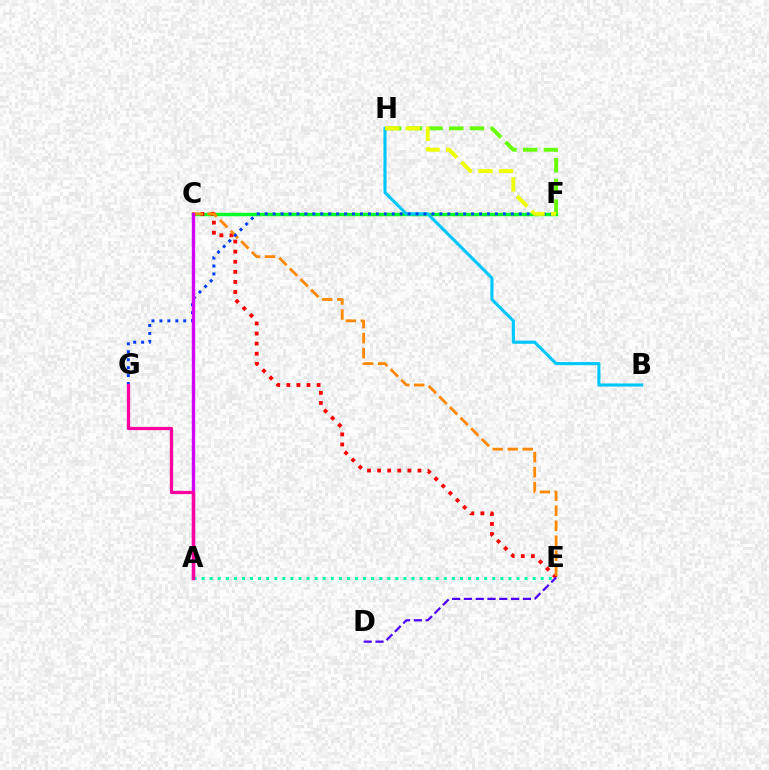{('C', 'F'): [{'color': '#00ff27', 'line_style': 'solid', 'thickness': 2.49}], ('C', 'E'): [{'color': '#ff0000', 'line_style': 'dotted', 'thickness': 2.74}, {'color': '#ff8800', 'line_style': 'dashed', 'thickness': 2.04}], ('B', 'H'): [{'color': '#00c7ff', 'line_style': 'solid', 'thickness': 2.23}], ('D', 'E'): [{'color': '#4f00ff', 'line_style': 'dashed', 'thickness': 1.6}], ('A', 'E'): [{'color': '#00ffaf', 'line_style': 'dotted', 'thickness': 2.19}], ('F', 'H'): [{'color': '#66ff00', 'line_style': 'dashed', 'thickness': 2.81}, {'color': '#eeff00', 'line_style': 'dashed', 'thickness': 2.8}], ('F', 'G'): [{'color': '#003fff', 'line_style': 'dotted', 'thickness': 2.16}], ('A', 'C'): [{'color': '#d600ff', 'line_style': 'solid', 'thickness': 2.43}], ('A', 'G'): [{'color': '#ff00a0', 'line_style': 'solid', 'thickness': 2.35}]}